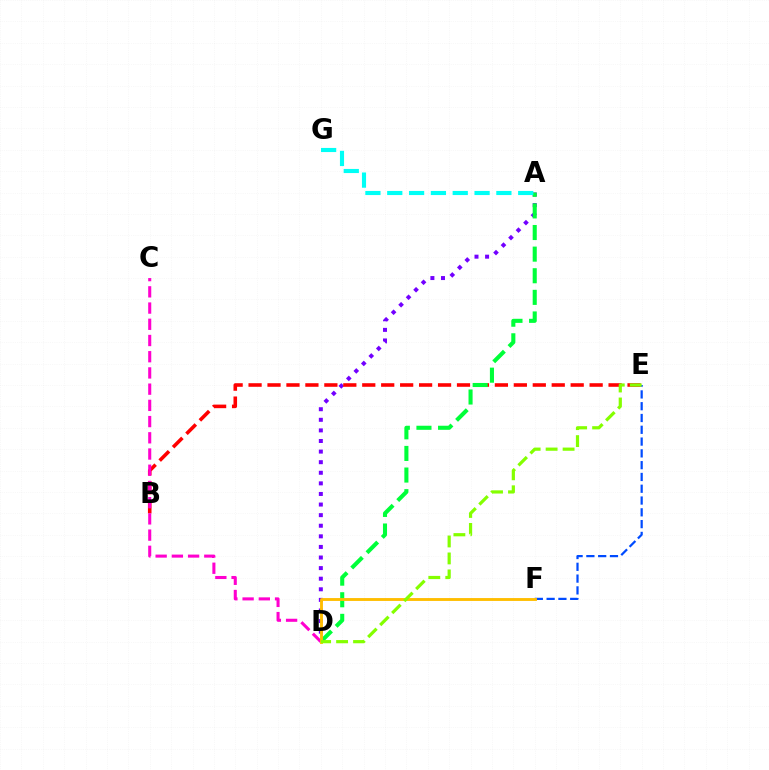{('A', 'D'): [{'color': '#7200ff', 'line_style': 'dotted', 'thickness': 2.88}, {'color': '#00ff39', 'line_style': 'dashed', 'thickness': 2.94}], ('B', 'E'): [{'color': '#ff0000', 'line_style': 'dashed', 'thickness': 2.57}], ('E', 'F'): [{'color': '#004bff', 'line_style': 'dashed', 'thickness': 1.6}], ('C', 'D'): [{'color': '#ff00cf', 'line_style': 'dashed', 'thickness': 2.2}], ('D', 'F'): [{'color': '#ffbd00', 'line_style': 'solid', 'thickness': 2.07}], ('D', 'E'): [{'color': '#84ff00', 'line_style': 'dashed', 'thickness': 2.31}], ('A', 'G'): [{'color': '#00fff6', 'line_style': 'dashed', 'thickness': 2.97}]}